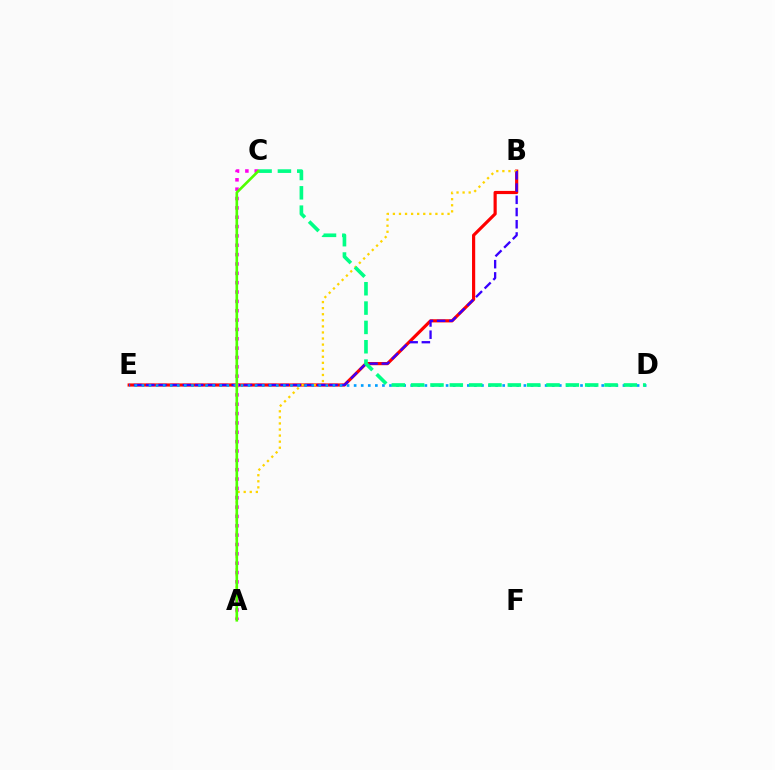{('B', 'E'): [{'color': '#ff0000', 'line_style': 'solid', 'thickness': 2.28}, {'color': '#3700ff', 'line_style': 'dashed', 'thickness': 1.66}], ('A', 'B'): [{'color': '#ffd500', 'line_style': 'dotted', 'thickness': 1.65}], ('D', 'E'): [{'color': '#009eff', 'line_style': 'dotted', 'thickness': 1.92}], ('C', 'D'): [{'color': '#00ff86', 'line_style': 'dashed', 'thickness': 2.63}], ('A', 'C'): [{'color': '#ff00ed', 'line_style': 'dotted', 'thickness': 2.54}, {'color': '#4fff00', 'line_style': 'solid', 'thickness': 1.89}]}